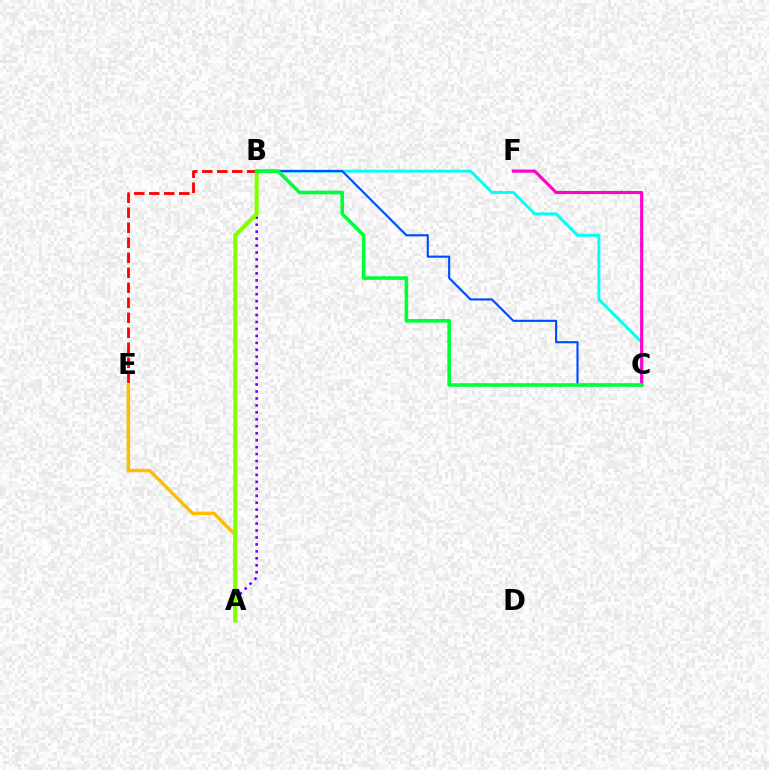{('A', 'E'): [{'color': '#ffbd00', 'line_style': 'solid', 'thickness': 2.49}], ('A', 'B'): [{'color': '#7200ff', 'line_style': 'dotted', 'thickness': 1.89}, {'color': '#84ff00', 'line_style': 'solid', 'thickness': 2.93}], ('B', 'C'): [{'color': '#00fff6', 'line_style': 'solid', 'thickness': 2.1}, {'color': '#004bff', 'line_style': 'solid', 'thickness': 1.54}, {'color': '#00ff39', 'line_style': 'solid', 'thickness': 2.6}], ('C', 'F'): [{'color': '#ff00cf', 'line_style': 'solid', 'thickness': 2.25}], ('B', 'E'): [{'color': '#ff0000', 'line_style': 'dashed', 'thickness': 2.04}]}